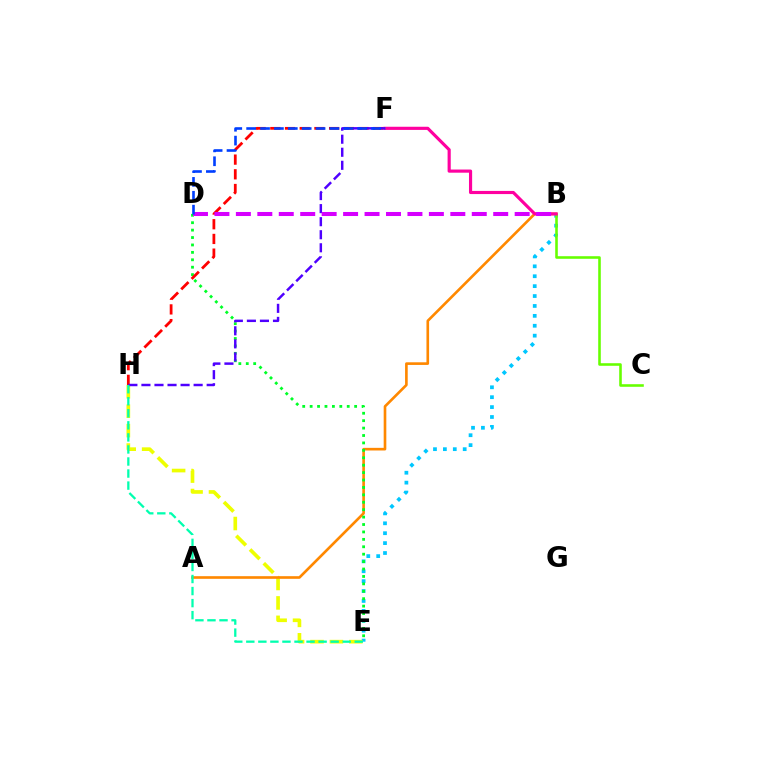{('B', 'E'): [{'color': '#00c7ff', 'line_style': 'dotted', 'thickness': 2.69}], ('B', 'C'): [{'color': '#66ff00', 'line_style': 'solid', 'thickness': 1.86}], ('E', 'H'): [{'color': '#eeff00', 'line_style': 'dashed', 'thickness': 2.64}, {'color': '#00ffaf', 'line_style': 'dashed', 'thickness': 1.64}], ('A', 'B'): [{'color': '#ff8800', 'line_style': 'solid', 'thickness': 1.9}], ('D', 'E'): [{'color': '#00ff27', 'line_style': 'dotted', 'thickness': 2.02}], ('F', 'H'): [{'color': '#ff0000', 'line_style': 'dashed', 'thickness': 2.0}, {'color': '#4f00ff', 'line_style': 'dashed', 'thickness': 1.77}], ('B', 'F'): [{'color': '#ff00a0', 'line_style': 'solid', 'thickness': 2.27}], ('B', 'D'): [{'color': '#d600ff', 'line_style': 'dashed', 'thickness': 2.91}], ('D', 'F'): [{'color': '#003fff', 'line_style': 'dashed', 'thickness': 1.89}]}